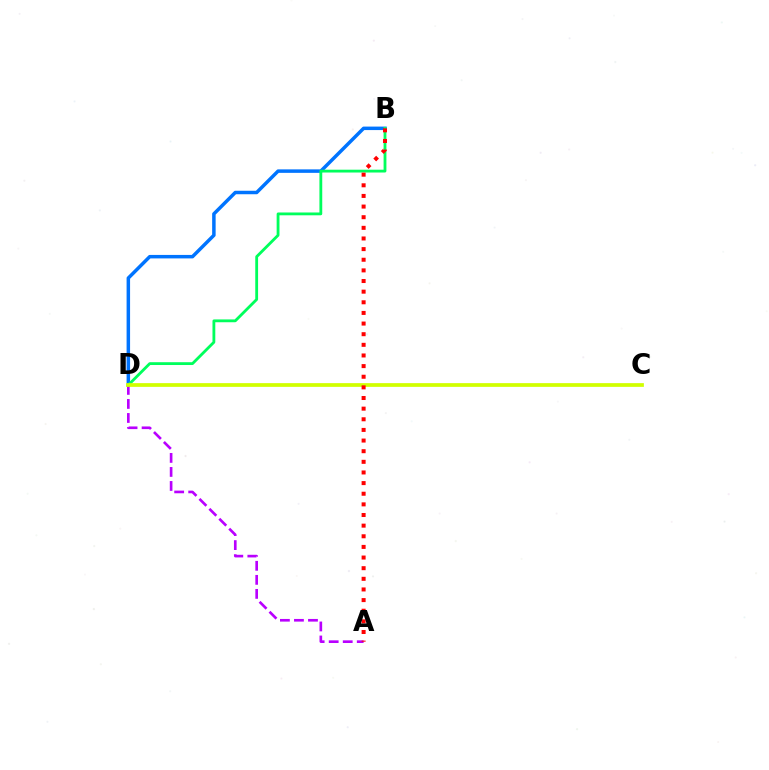{('B', 'D'): [{'color': '#0074ff', 'line_style': 'solid', 'thickness': 2.51}, {'color': '#00ff5c', 'line_style': 'solid', 'thickness': 2.03}], ('A', 'D'): [{'color': '#b900ff', 'line_style': 'dashed', 'thickness': 1.91}], ('C', 'D'): [{'color': '#d1ff00', 'line_style': 'solid', 'thickness': 2.68}], ('A', 'B'): [{'color': '#ff0000', 'line_style': 'dotted', 'thickness': 2.89}]}